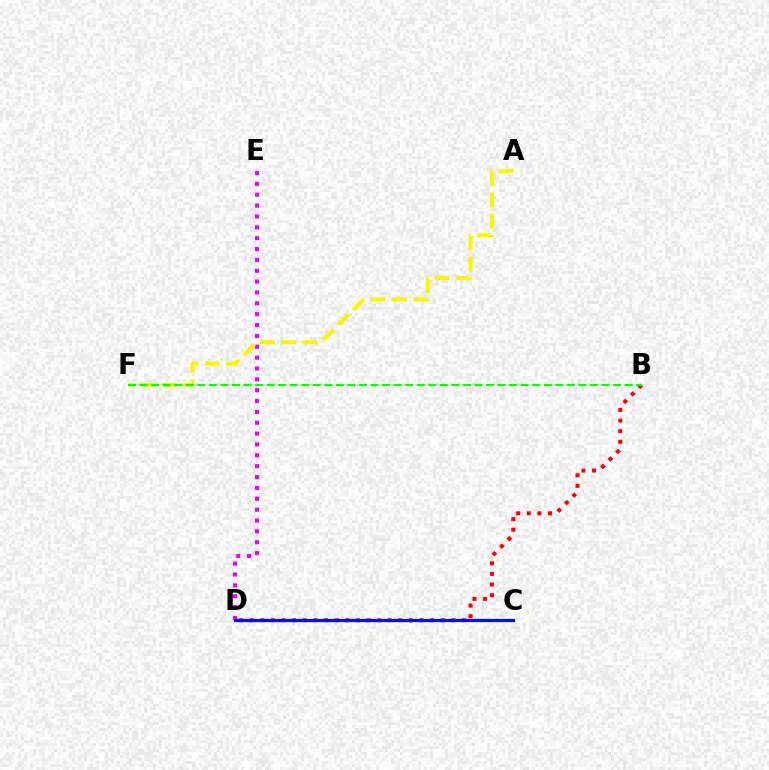{('C', 'D'): [{'color': '#00fff6', 'line_style': 'dotted', 'thickness': 1.86}, {'color': '#0010ff', 'line_style': 'solid', 'thickness': 2.3}], ('D', 'E'): [{'color': '#ee00ff', 'line_style': 'dotted', 'thickness': 2.95}], ('A', 'F'): [{'color': '#fcf500', 'line_style': 'dashed', 'thickness': 2.9}], ('B', 'D'): [{'color': '#ff0000', 'line_style': 'dotted', 'thickness': 2.88}], ('B', 'F'): [{'color': '#08ff00', 'line_style': 'dashed', 'thickness': 1.57}]}